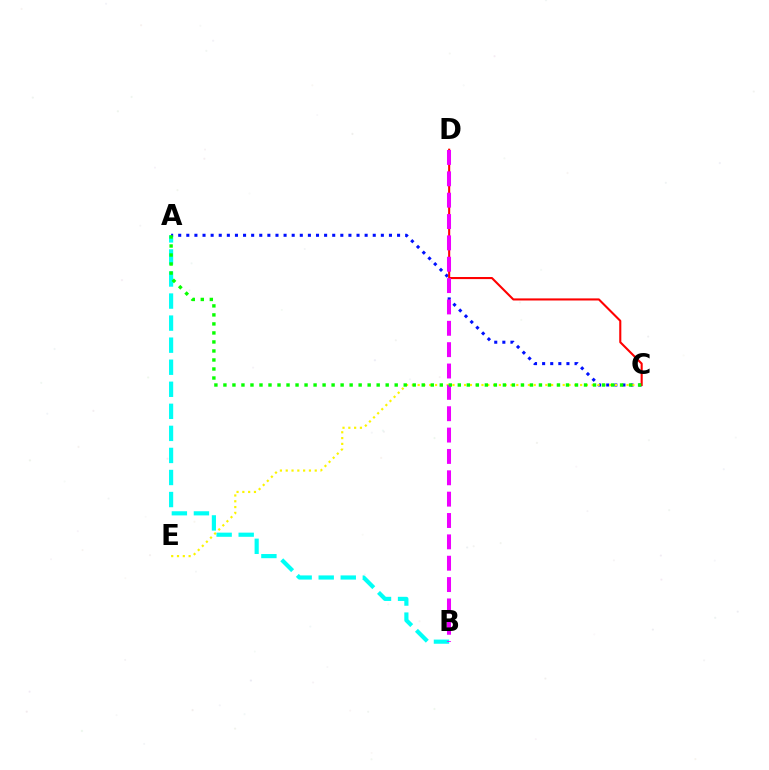{('A', 'B'): [{'color': '#00fff6', 'line_style': 'dashed', 'thickness': 3.0}], ('A', 'C'): [{'color': '#0010ff', 'line_style': 'dotted', 'thickness': 2.2}, {'color': '#08ff00', 'line_style': 'dotted', 'thickness': 2.45}], ('C', 'E'): [{'color': '#fcf500', 'line_style': 'dotted', 'thickness': 1.58}], ('C', 'D'): [{'color': '#ff0000', 'line_style': 'solid', 'thickness': 1.51}], ('B', 'D'): [{'color': '#ee00ff', 'line_style': 'dashed', 'thickness': 2.9}]}